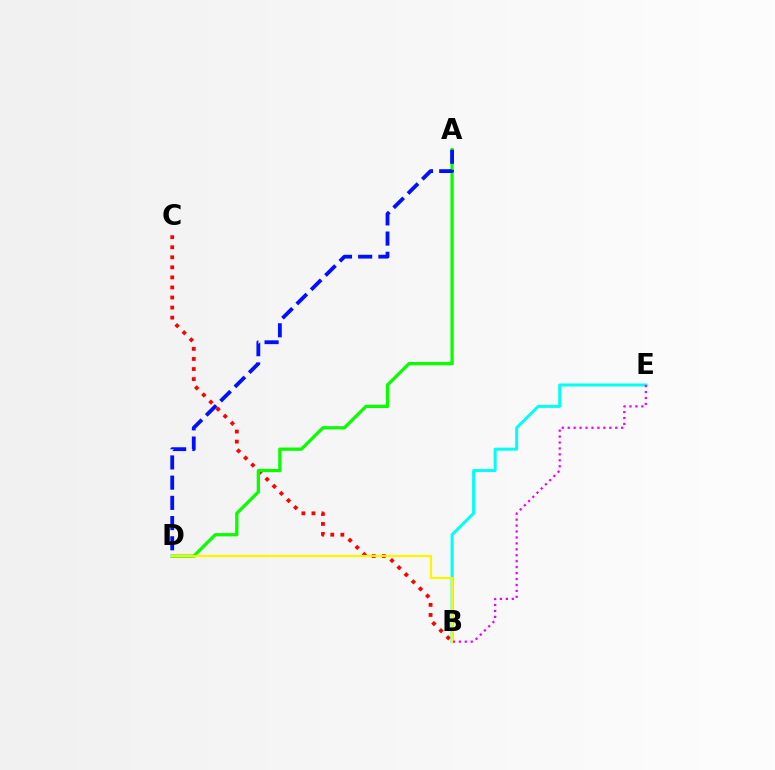{('B', 'C'): [{'color': '#ff0000', 'line_style': 'dotted', 'thickness': 2.73}], ('B', 'E'): [{'color': '#00fff6', 'line_style': 'solid', 'thickness': 2.16}, {'color': '#ee00ff', 'line_style': 'dotted', 'thickness': 1.61}], ('A', 'D'): [{'color': '#08ff00', 'line_style': 'solid', 'thickness': 2.34}, {'color': '#0010ff', 'line_style': 'dashed', 'thickness': 2.75}], ('B', 'D'): [{'color': '#fcf500', 'line_style': 'solid', 'thickness': 1.64}]}